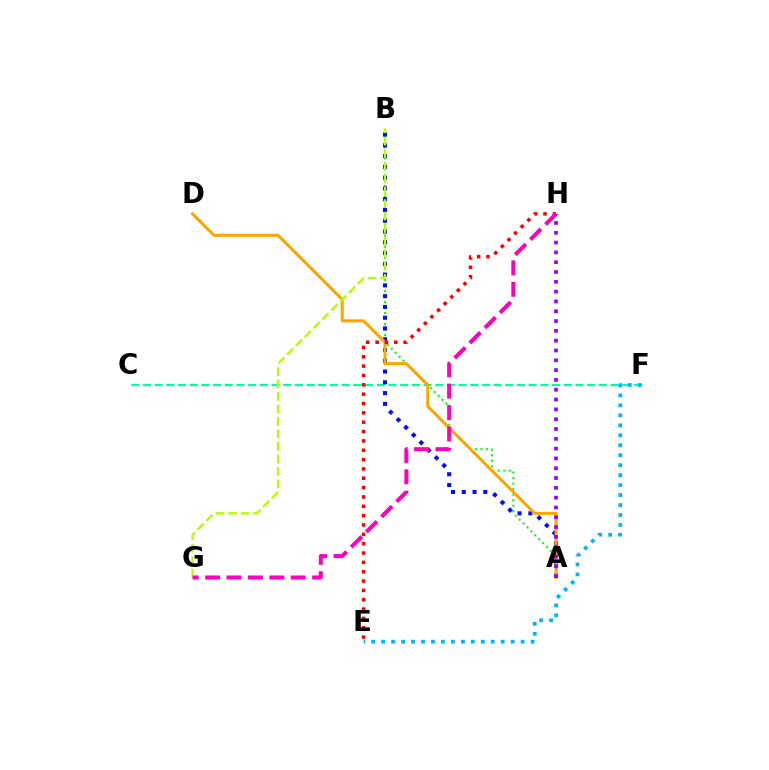{('A', 'B'): [{'color': '#08ff00', 'line_style': 'dotted', 'thickness': 1.5}, {'color': '#0010ff', 'line_style': 'dotted', 'thickness': 2.93}], ('C', 'F'): [{'color': '#00ff9d', 'line_style': 'dashed', 'thickness': 1.59}], ('A', 'D'): [{'color': '#ffa500', 'line_style': 'solid', 'thickness': 2.18}], ('A', 'H'): [{'color': '#9b00ff', 'line_style': 'dotted', 'thickness': 2.67}], ('E', 'H'): [{'color': '#ff0000', 'line_style': 'dotted', 'thickness': 2.54}], ('B', 'G'): [{'color': '#b3ff00', 'line_style': 'dashed', 'thickness': 1.7}], ('G', 'H'): [{'color': '#ff00bd', 'line_style': 'dashed', 'thickness': 2.91}], ('E', 'F'): [{'color': '#00b5ff', 'line_style': 'dotted', 'thickness': 2.71}]}